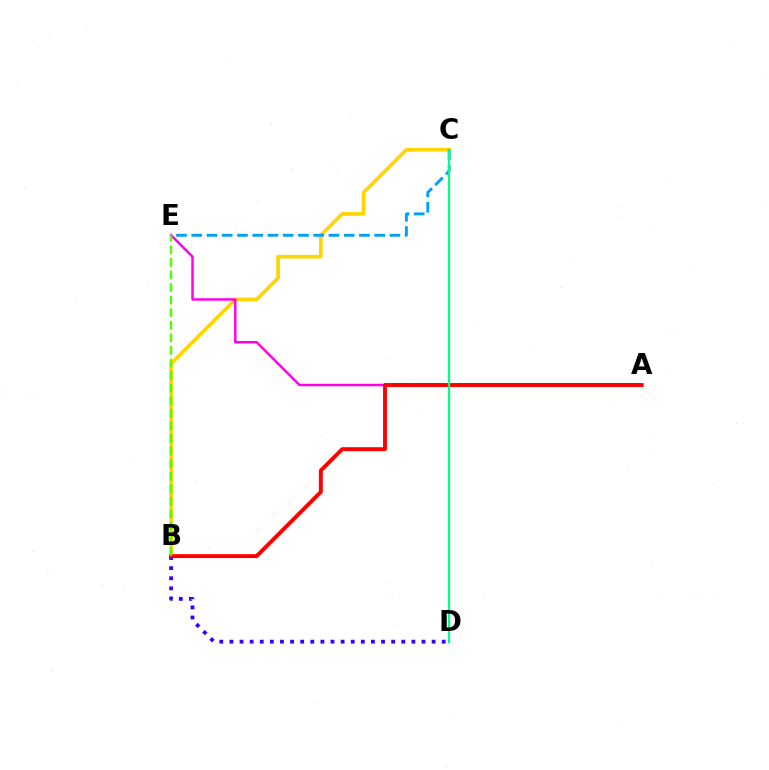{('B', 'C'): [{'color': '#ffd500', 'line_style': 'solid', 'thickness': 2.63}], ('B', 'D'): [{'color': '#3700ff', 'line_style': 'dotted', 'thickness': 2.75}], ('C', 'E'): [{'color': '#009eff', 'line_style': 'dashed', 'thickness': 2.07}], ('A', 'E'): [{'color': '#ff00ed', 'line_style': 'solid', 'thickness': 1.78}], ('A', 'B'): [{'color': '#ff0000', 'line_style': 'solid', 'thickness': 2.82}], ('C', 'D'): [{'color': '#00ff86', 'line_style': 'solid', 'thickness': 1.6}], ('B', 'E'): [{'color': '#4fff00', 'line_style': 'dashed', 'thickness': 1.71}]}